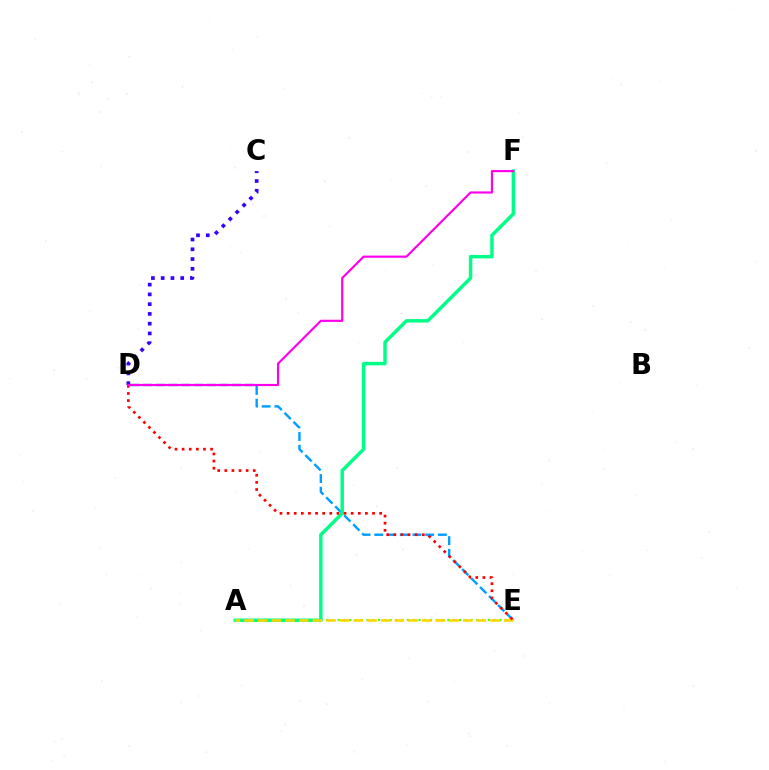{('A', 'E'): [{'color': '#4fff00', 'line_style': 'dotted', 'thickness': 1.57}, {'color': '#ffd500', 'line_style': 'dashed', 'thickness': 1.86}], ('D', 'E'): [{'color': '#009eff', 'line_style': 'dashed', 'thickness': 1.73}, {'color': '#ff0000', 'line_style': 'dotted', 'thickness': 1.93}], ('A', 'F'): [{'color': '#00ff86', 'line_style': 'solid', 'thickness': 2.49}], ('C', 'D'): [{'color': '#3700ff', 'line_style': 'dotted', 'thickness': 2.65}], ('D', 'F'): [{'color': '#ff00ed', 'line_style': 'solid', 'thickness': 1.57}]}